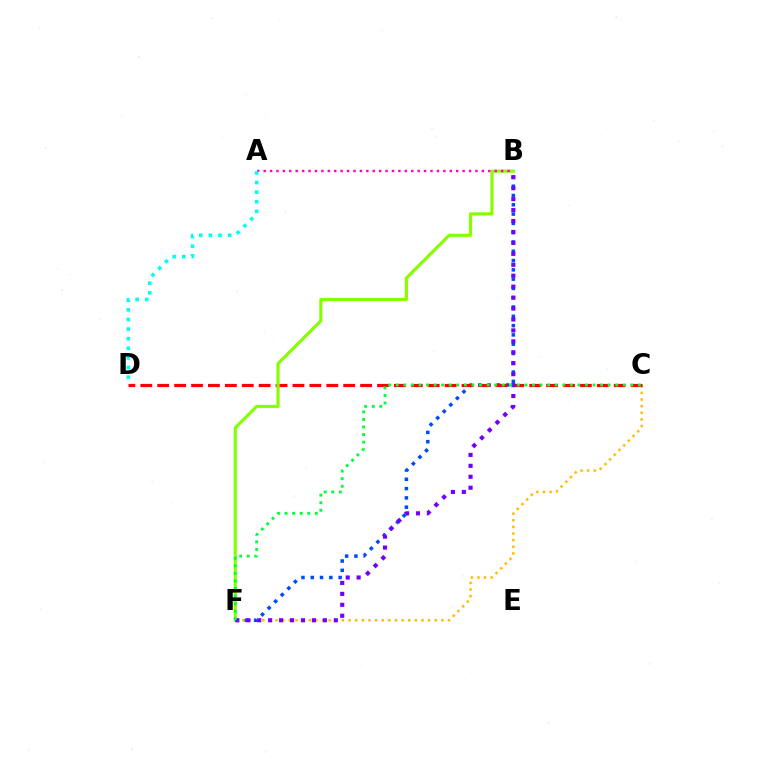{('C', 'F'): [{'color': '#ffbd00', 'line_style': 'dotted', 'thickness': 1.8}, {'color': '#00ff39', 'line_style': 'dotted', 'thickness': 2.06}], ('B', 'F'): [{'color': '#004bff', 'line_style': 'dotted', 'thickness': 2.53}, {'color': '#84ff00', 'line_style': 'solid', 'thickness': 2.25}, {'color': '#7200ff', 'line_style': 'dotted', 'thickness': 2.97}], ('C', 'D'): [{'color': '#ff0000', 'line_style': 'dashed', 'thickness': 2.3}], ('A', 'B'): [{'color': '#ff00cf', 'line_style': 'dotted', 'thickness': 1.74}], ('A', 'D'): [{'color': '#00fff6', 'line_style': 'dotted', 'thickness': 2.61}]}